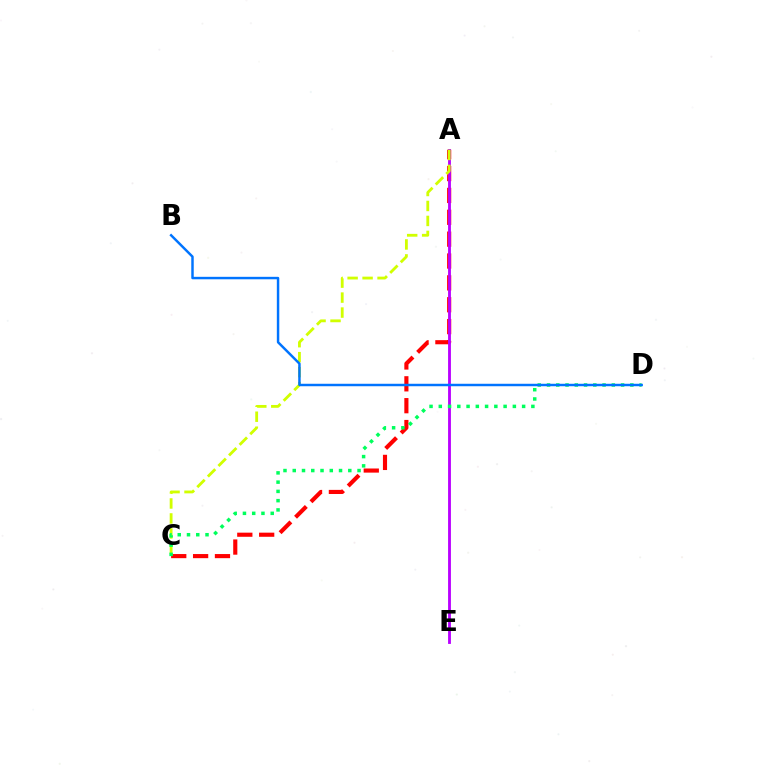{('A', 'C'): [{'color': '#ff0000', 'line_style': 'dashed', 'thickness': 2.97}, {'color': '#d1ff00', 'line_style': 'dashed', 'thickness': 2.03}], ('A', 'E'): [{'color': '#b900ff', 'line_style': 'solid', 'thickness': 2.05}], ('C', 'D'): [{'color': '#00ff5c', 'line_style': 'dotted', 'thickness': 2.52}], ('B', 'D'): [{'color': '#0074ff', 'line_style': 'solid', 'thickness': 1.77}]}